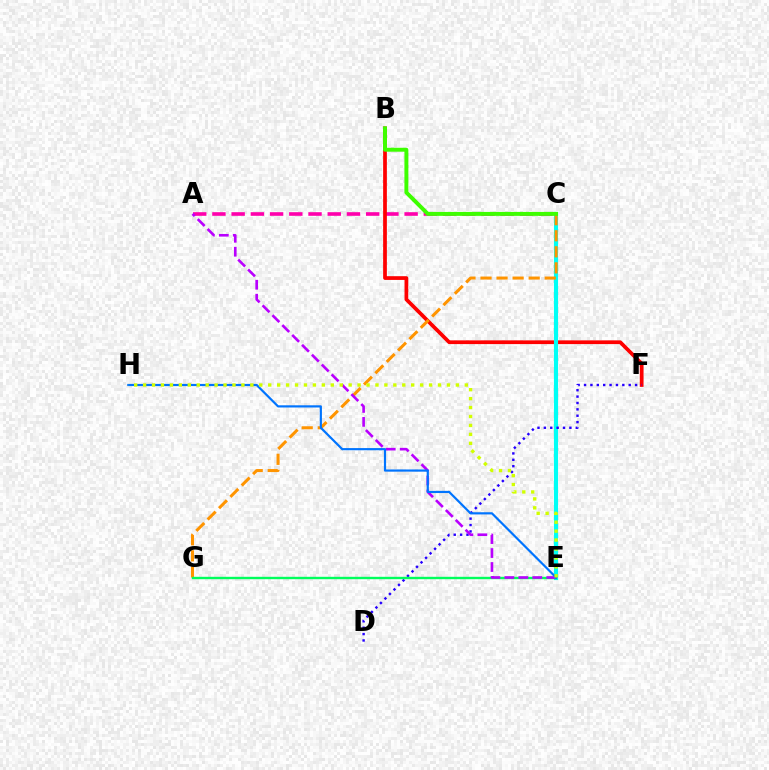{('A', 'C'): [{'color': '#ff00ac', 'line_style': 'dashed', 'thickness': 2.61}], ('B', 'F'): [{'color': '#ff0000', 'line_style': 'solid', 'thickness': 2.69}], ('C', 'E'): [{'color': '#00fff6', 'line_style': 'solid', 'thickness': 2.98}], ('C', 'G'): [{'color': '#ff9400', 'line_style': 'dashed', 'thickness': 2.18}], ('D', 'F'): [{'color': '#2500ff', 'line_style': 'dotted', 'thickness': 1.73}], ('E', 'G'): [{'color': '#00ff5c', 'line_style': 'solid', 'thickness': 1.72}], ('B', 'C'): [{'color': '#3dff00', 'line_style': 'solid', 'thickness': 2.84}], ('A', 'E'): [{'color': '#b900ff', 'line_style': 'dashed', 'thickness': 1.9}], ('E', 'H'): [{'color': '#0074ff', 'line_style': 'solid', 'thickness': 1.57}, {'color': '#d1ff00', 'line_style': 'dotted', 'thickness': 2.43}]}